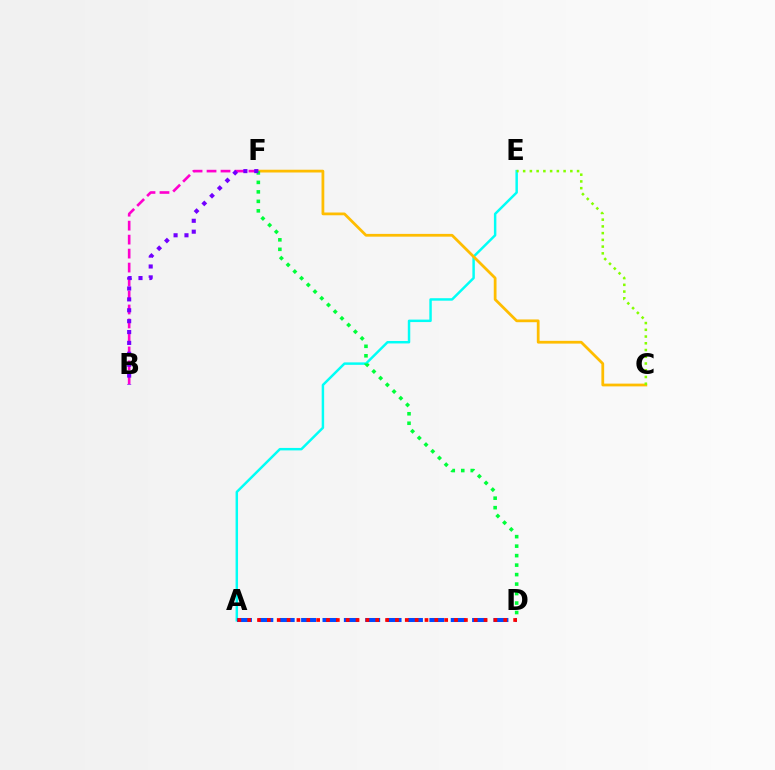{('A', 'E'): [{'color': '#00fff6', 'line_style': 'solid', 'thickness': 1.77}], ('C', 'F'): [{'color': '#ffbd00', 'line_style': 'solid', 'thickness': 1.99}], ('B', 'F'): [{'color': '#ff00cf', 'line_style': 'dashed', 'thickness': 1.9}, {'color': '#7200ff', 'line_style': 'dotted', 'thickness': 2.96}], ('C', 'E'): [{'color': '#84ff00', 'line_style': 'dotted', 'thickness': 1.83}], ('D', 'F'): [{'color': '#00ff39', 'line_style': 'dotted', 'thickness': 2.58}], ('A', 'D'): [{'color': '#004bff', 'line_style': 'dashed', 'thickness': 2.9}, {'color': '#ff0000', 'line_style': 'dotted', 'thickness': 2.68}]}